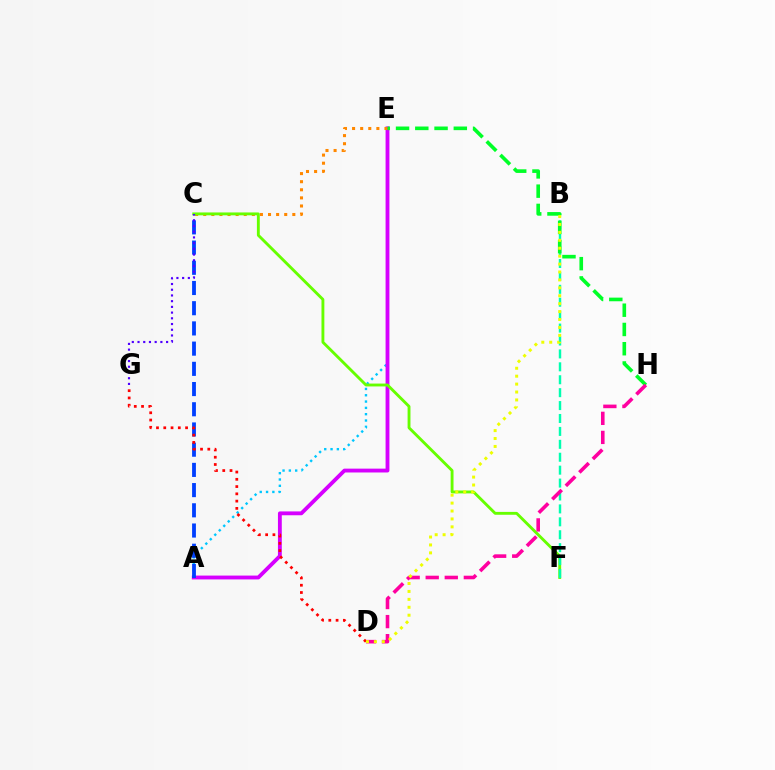{('A', 'E'): [{'color': '#00c7ff', 'line_style': 'dotted', 'thickness': 1.72}, {'color': '#d600ff', 'line_style': 'solid', 'thickness': 2.77}], ('A', 'C'): [{'color': '#003fff', 'line_style': 'dashed', 'thickness': 2.75}], ('C', 'E'): [{'color': '#ff8800', 'line_style': 'dotted', 'thickness': 2.2}], ('C', 'F'): [{'color': '#66ff00', 'line_style': 'solid', 'thickness': 2.07}], ('B', 'F'): [{'color': '#00ffaf', 'line_style': 'dashed', 'thickness': 1.75}], ('E', 'H'): [{'color': '#00ff27', 'line_style': 'dashed', 'thickness': 2.62}], ('D', 'H'): [{'color': '#ff00a0', 'line_style': 'dashed', 'thickness': 2.59}], ('D', 'G'): [{'color': '#ff0000', 'line_style': 'dotted', 'thickness': 1.97}], ('C', 'G'): [{'color': '#4f00ff', 'line_style': 'dotted', 'thickness': 1.55}], ('B', 'D'): [{'color': '#eeff00', 'line_style': 'dotted', 'thickness': 2.15}]}